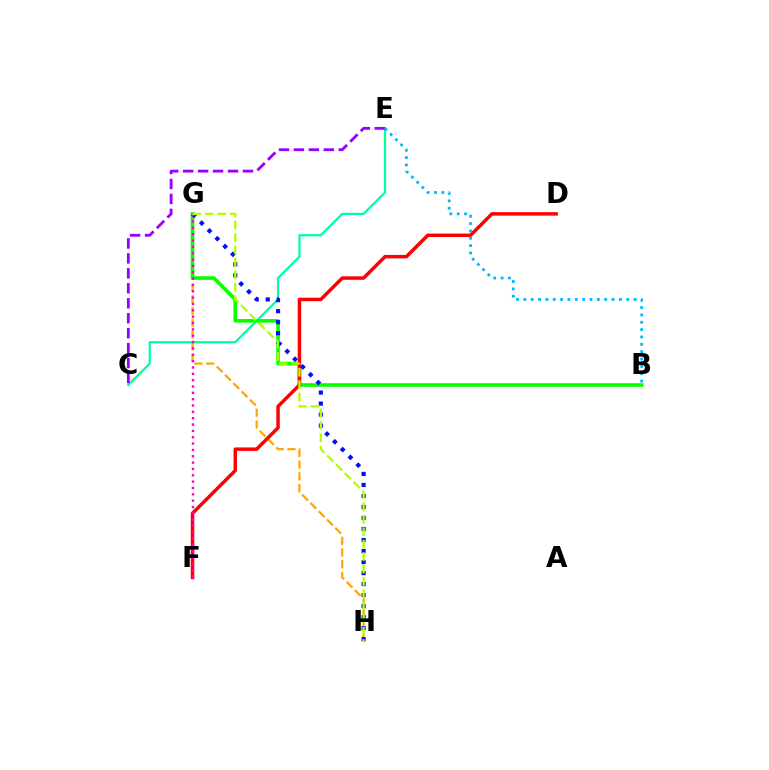{('C', 'E'): [{'color': '#00ff9d', 'line_style': 'solid', 'thickness': 1.63}, {'color': '#9b00ff', 'line_style': 'dashed', 'thickness': 2.03}], ('G', 'H'): [{'color': '#ffa500', 'line_style': 'dashed', 'thickness': 1.59}, {'color': '#0010ff', 'line_style': 'dotted', 'thickness': 2.99}, {'color': '#b3ff00', 'line_style': 'dashed', 'thickness': 1.69}], ('B', 'G'): [{'color': '#08ff00', 'line_style': 'solid', 'thickness': 2.6}], ('D', 'F'): [{'color': '#ff0000', 'line_style': 'solid', 'thickness': 2.5}], ('F', 'G'): [{'color': '#ff00bd', 'line_style': 'dotted', 'thickness': 1.72}], ('B', 'E'): [{'color': '#00b5ff', 'line_style': 'dotted', 'thickness': 2.0}]}